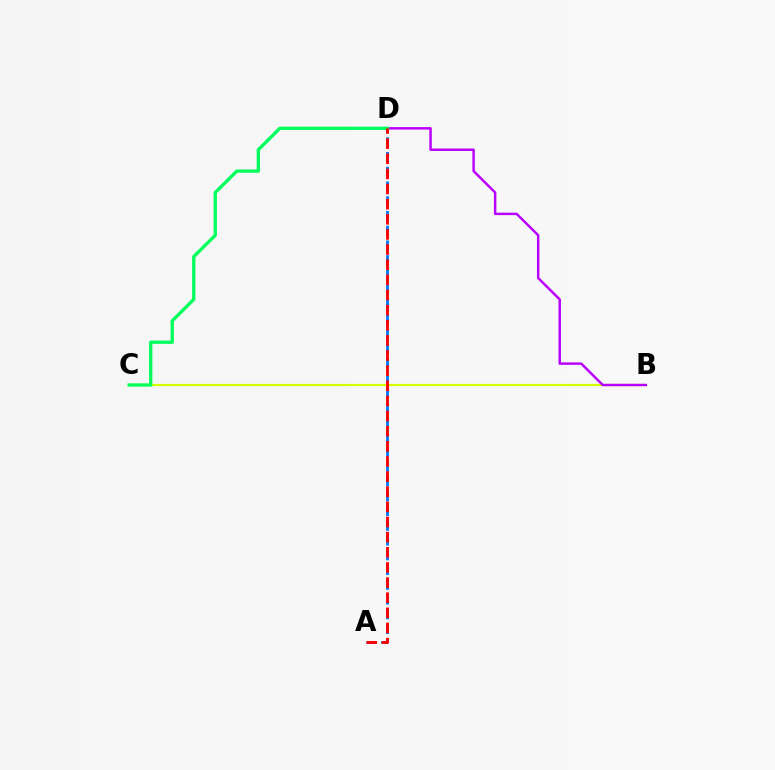{('B', 'C'): [{'color': '#d1ff00', 'line_style': 'solid', 'thickness': 1.56}], ('A', 'D'): [{'color': '#0074ff', 'line_style': 'dashed', 'thickness': 2.0}, {'color': '#ff0000', 'line_style': 'dashed', 'thickness': 2.06}], ('B', 'D'): [{'color': '#b900ff', 'line_style': 'solid', 'thickness': 1.77}], ('C', 'D'): [{'color': '#00ff5c', 'line_style': 'solid', 'thickness': 2.39}]}